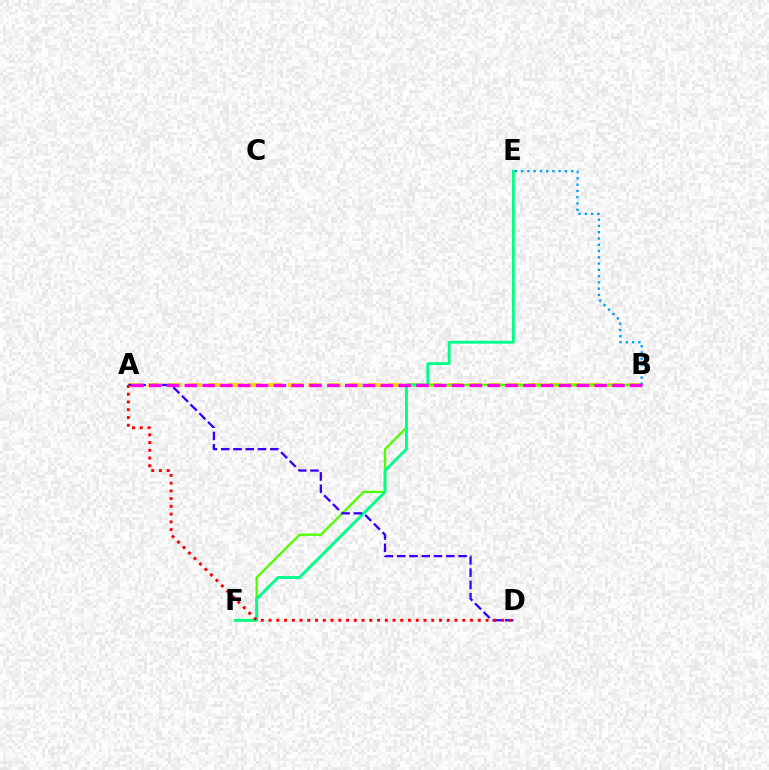{('A', 'B'): [{'color': '#ffd500', 'line_style': 'dashed', 'thickness': 2.72}, {'color': '#ff00ed', 'line_style': 'dashed', 'thickness': 2.42}], ('B', 'F'): [{'color': '#4fff00', 'line_style': 'solid', 'thickness': 1.67}], ('E', 'F'): [{'color': '#00ff86', 'line_style': 'solid', 'thickness': 2.06}], ('A', 'D'): [{'color': '#3700ff', 'line_style': 'dashed', 'thickness': 1.67}, {'color': '#ff0000', 'line_style': 'dotted', 'thickness': 2.11}], ('B', 'E'): [{'color': '#009eff', 'line_style': 'dotted', 'thickness': 1.7}]}